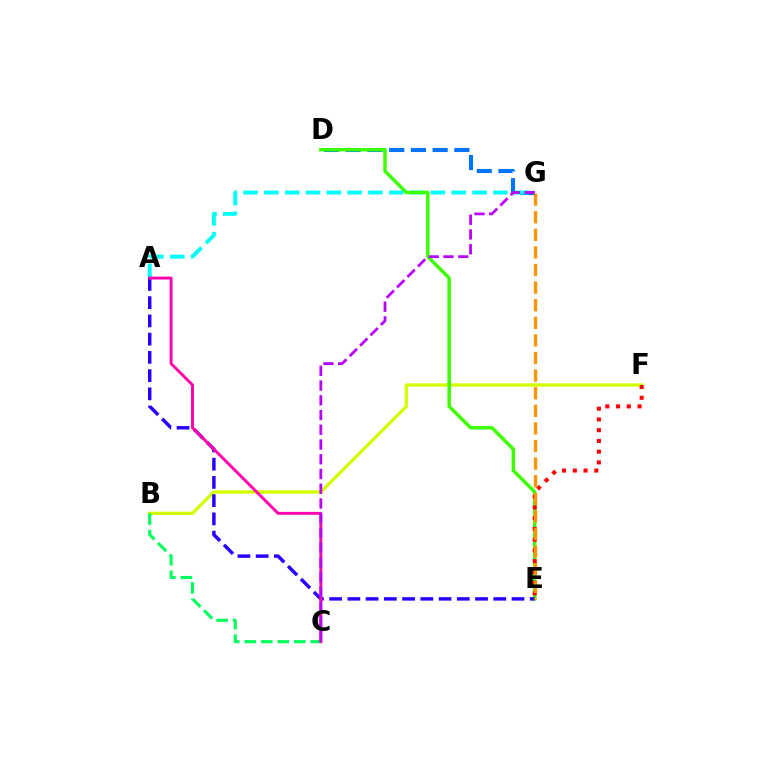{('D', 'G'): [{'color': '#0074ff', 'line_style': 'dashed', 'thickness': 2.95}], ('B', 'F'): [{'color': '#d1ff00', 'line_style': 'solid', 'thickness': 2.38}], ('A', 'G'): [{'color': '#00fff6', 'line_style': 'dashed', 'thickness': 2.83}], ('D', 'E'): [{'color': '#3dff00', 'line_style': 'solid', 'thickness': 2.49}], ('E', 'F'): [{'color': '#ff0000', 'line_style': 'dotted', 'thickness': 2.92}], ('A', 'E'): [{'color': '#2500ff', 'line_style': 'dashed', 'thickness': 2.48}], ('B', 'C'): [{'color': '#00ff5c', 'line_style': 'dashed', 'thickness': 2.24}], ('A', 'C'): [{'color': '#ff00ac', 'line_style': 'solid', 'thickness': 2.08}], ('C', 'G'): [{'color': '#b900ff', 'line_style': 'dashed', 'thickness': 2.0}], ('E', 'G'): [{'color': '#ff9400', 'line_style': 'dashed', 'thickness': 2.39}]}